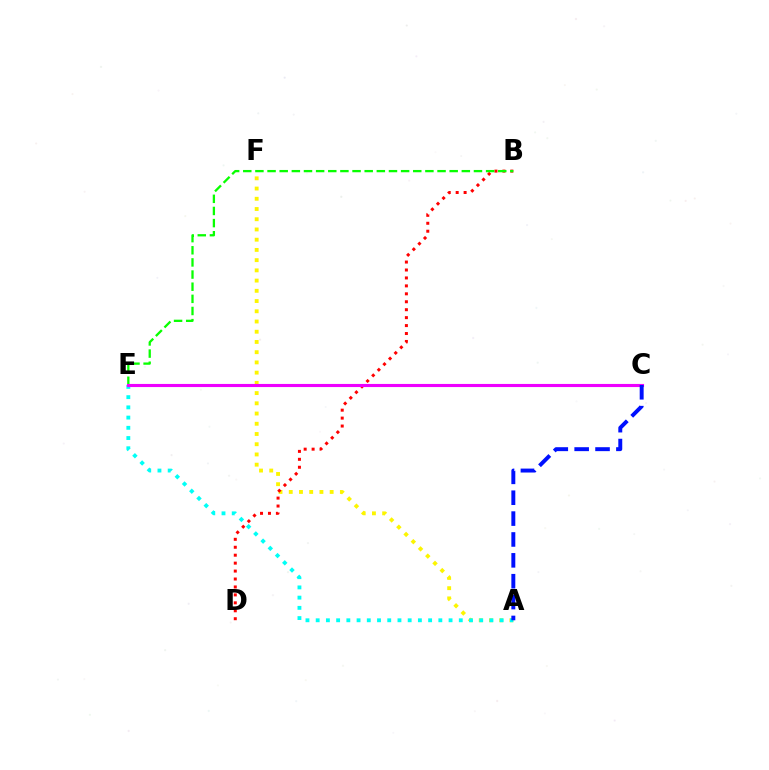{('A', 'F'): [{'color': '#fcf500', 'line_style': 'dotted', 'thickness': 2.78}], ('A', 'E'): [{'color': '#00fff6', 'line_style': 'dotted', 'thickness': 2.78}], ('B', 'D'): [{'color': '#ff0000', 'line_style': 'dotted', 'thickness': 2.16}], ('B', 'E'): [{'color': '#08ff00', 'line_style': 'dashed', 'thickness': 1.65}], ('C', 'E'): [{'color': '#ee00ff', 'line_style': 'solid', 'thickness': 2.24}], ('A', 'C'): [{'color': '#0010ff', 'line_style': 'dashed', 'thickness': 2.84}]}